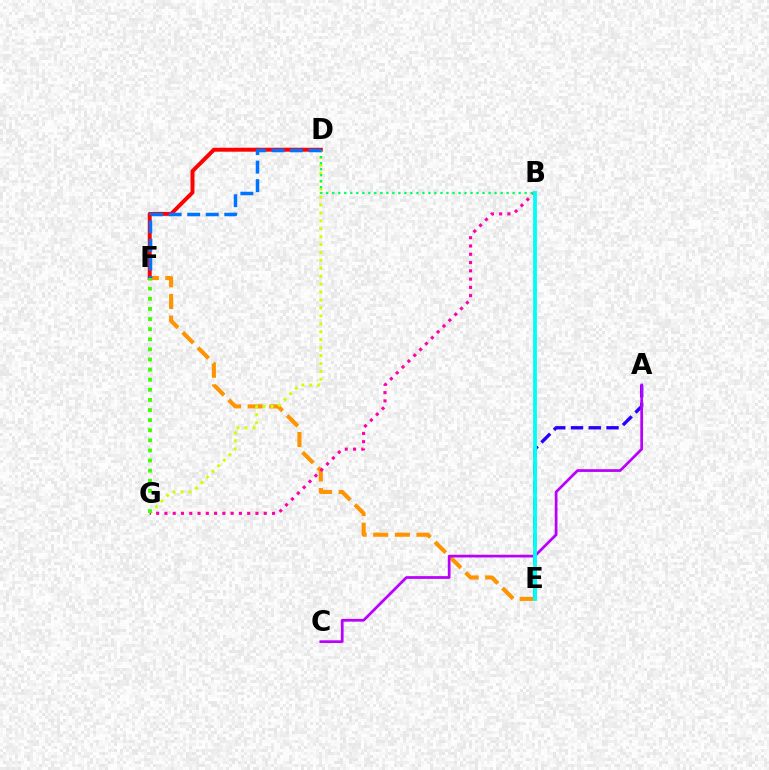{('A', 'E'): [{'color': '#2500ff', 'line_style': 'dashed', 'thickness': 2.41}], ('E', 'F'): [{'color': '#ff9400', 'line_style': 'dashed', 'thickness': 2.94}], ('D', 'G'): [{'color': '#d1ff00', 'line_style': 'dotted', 'thickness': 2.15}], ('B', 'G'): [{'color': '#ff00ac', 'line_style': 'dotted', 'thickness': 2.25}], ('D', 'F'): [{'color': '#ff0000', 'line_style': 'solid', 'thickness': 2.84}, {'color': '#0074ff', 'line_style': 'dashed', 'thickness': 2.52}], ('B', 'D'): [{'color': '#00ff5c', 'line_style': 'dotted', 'thickness': 1.63}], ('A', 'C'): [{'color': '#b900ff', 'line_style': 'solid', 'thickness': 1.97}], ('F', 'G'): [{'color': '#3dff00', 'line_style': 'dotted', 'thickness': 2.75}], ('B', 'E'): [{'color': '#00fff6', 'line_style': 'solid', 'thickness': 2.75}]}